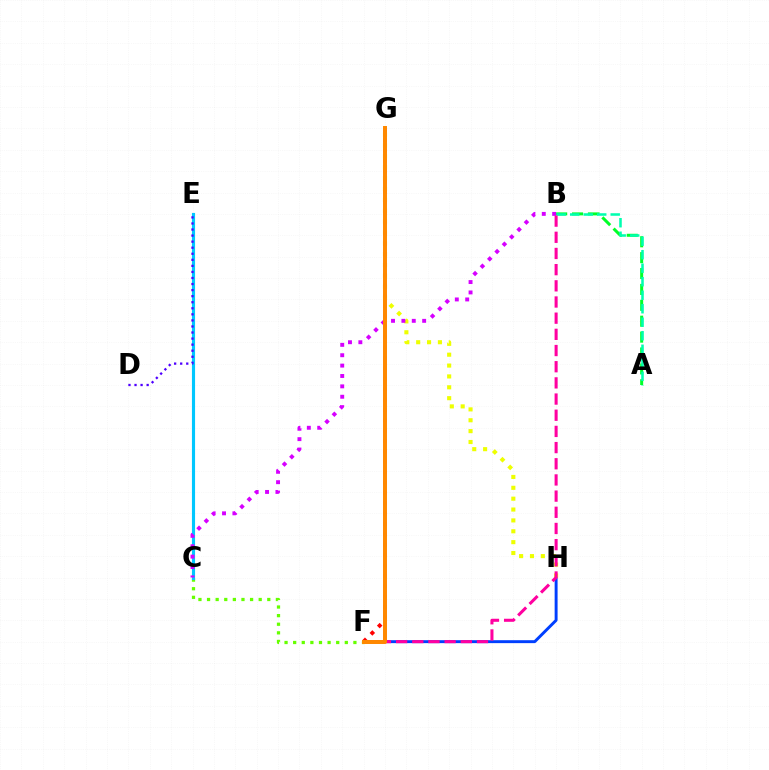{('A', 'B'): [{'color': '#00ff27', 'line_style': 'dashed', 'thickness': 2.16}, {'color': '#00ffaf', 'line_style': 'dashed', 'thickness': 1.83}], ('F', 'H'): [{'color': '#003fff', 'line_style': 'solid', 'thickness': 2.11}], ('C', 'F'): [{'color': '#66ff00', 'line_style': 'dotted', 'thickness': 2.34}], ('C', 'E'): [{'color': '#00c7ff', 'line_style': 'solid', 'thickness': 2.25}], ('D', 'E'): [{'color': '#4f00ff', 'line_style': 'dotted', 'thickness': 1.65}], ('G', 'H'): [{'color': '#eeff00', 'line_style': 'dotted', 'thickness': 2.95}], ('B', 'C'): [{'color': '#d600ff', 'line_style': 'dotted', 'thickness': 2.82}], ('B', 'F'): [{'color': '#ff00a0', 'line_style': 'dashed', 'thickness': 2.2}], ('F', 'G'): [{'color': '#ff0000', 'line_style': 'dotted', 'thickness': 2.82}, {'color': '#ff8800', 'line_style': 'solid', 'thickness': 2.86}]}